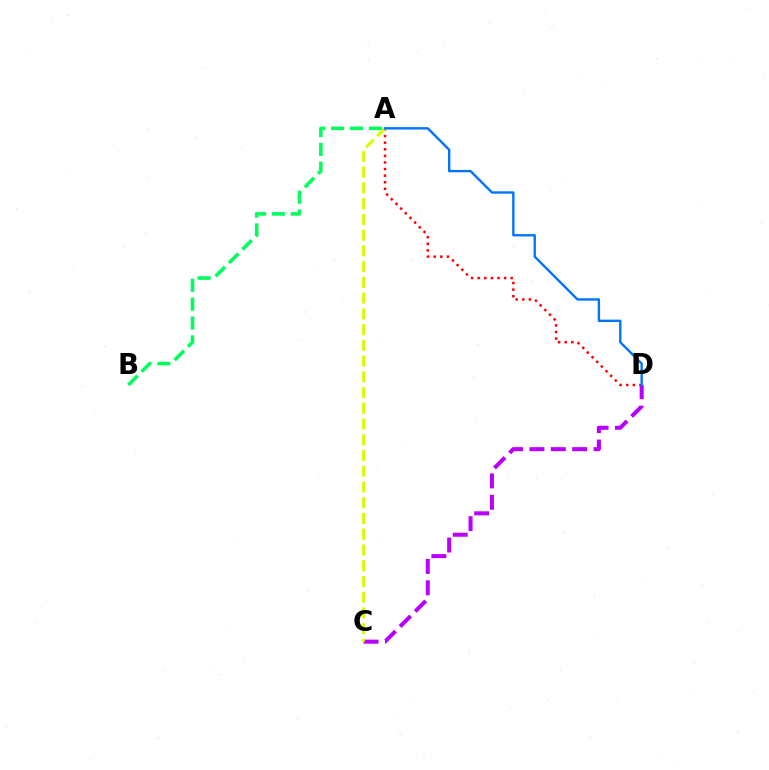{('A', 'D'): [{'color': '#ff0000', 'line_style': 'dotted', 'thickness': 1.79}, {'color': '#0074ff', 'line_style': 'solid', 'thickness': 1.71}], ('C', 'D'): [{'color': '#b900ff', 'line_style': 'dashed', 'thickness': 2.9}], ('A', 'B'): [{'color': '#00ff5c', 'line_style': 'dashed', 'thickness': 2.57}], ('A', 'C'): [{'color': '#d1ff00', 'line_style': 'dashed', 'thickness': 2.14}]}